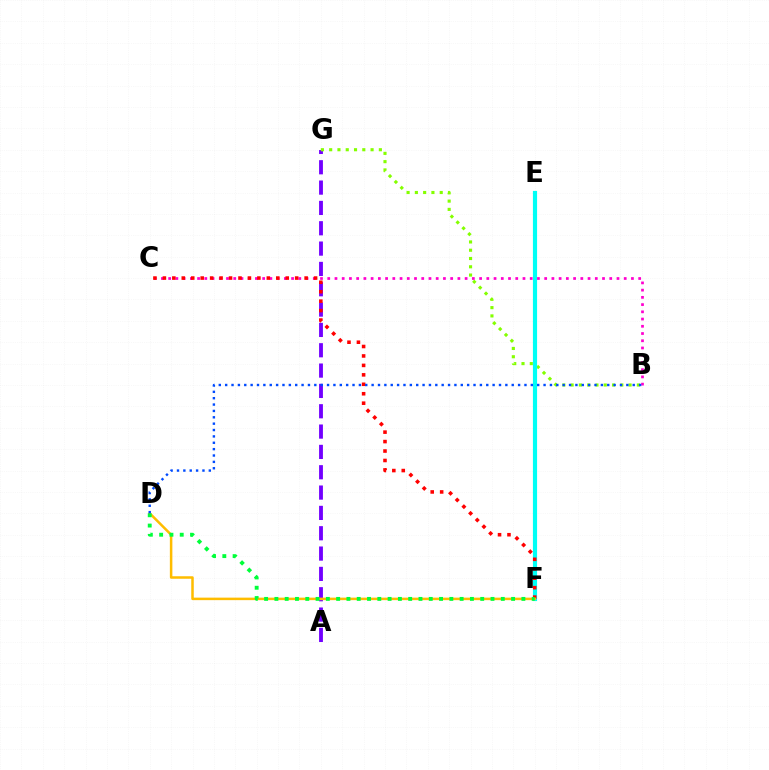{('A', 'G'): [{'color': '#7200ff', 'line_style': 'dashed', 'thickness': 2.76}], ('B', 'G'): [{'color': '#84ff00', 'line_style': 'dotted', 'thickness': 2.25}], ('E', 'F'): [{'color': '#00fff6', 'line_style': 'solid', 'thickness': 3.0}], ('B', 'C'): [{'color': '#ff00cf', 'line_style': 'dotted', 'thickness': 1.96}], ('C', 'F'): [{'color': '#ff0000', 'line_style': 'dotted', 'thickness': 2.57}], ('D', 'F'): [{'color': '#ffbd00', 'line_style': 'solid', 'thickness': 1.81}, {'color': '#00ff39', 'line_style': 'dotted', 'thickness': 2.8}], ('B', 'D'): [{'color': '#004bff', 'line_style': 'dotted', 'thickness': 1.73}]}